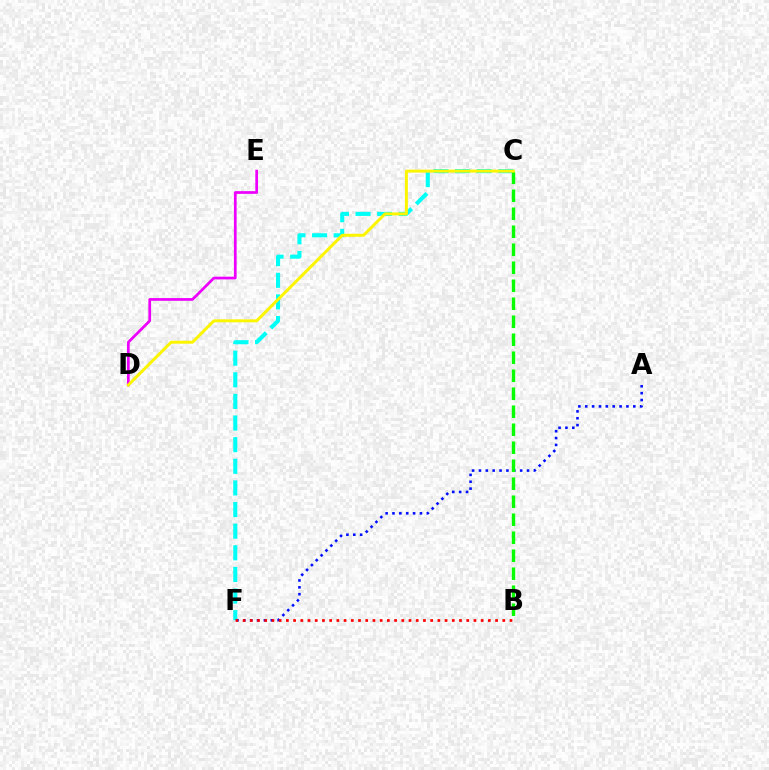{('C', 'F'): [{'color': '#00fff6', 'line_style': 'dashed', 'thickness': 2.94}], ('A', 'F'): [{'color': '#0010ff', 'line_style': 'dotted', 'thickness': 1.87}], ('D', 'E'): [{'color': '#ee00ff', 'line_style': 'solid', 'thickness': 1.96}], ('B', 'F'): [{'color': '#ff0000', 'line_style': 'dotted', 'thickness': 1.96}], ('B', 'C'): [{'color': '#08ff00', 'line_style': 'dashed', 'thickness': 2.45}], ('C', 'D'): [{'color': '#fcf500', 'line_style': 'solid', 'thickness': 2.14}]}